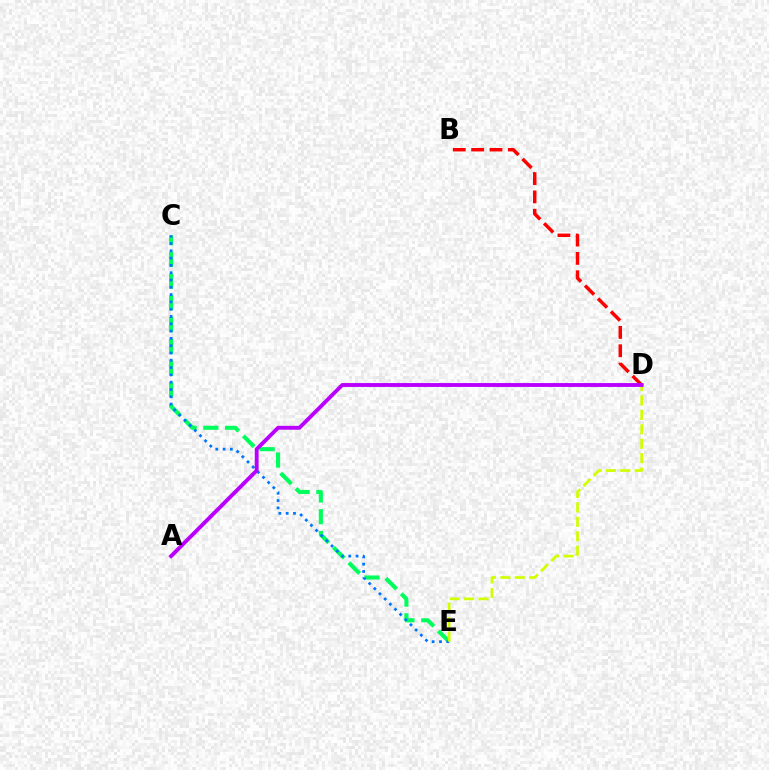{('B', 'D'): [{'color': '#ff0000', 'line_style': 'dashed', 'thickness': 2.49}], ('C', 'E'): [{'color': '#00ff5c', 'line_style': 'dashed', 'thickness': 2.95}, {'color': '#0074ff', 'line_style': 'dotted', 'thickness': 1.98}], ('D', 'E'): [{'color': '#d1ff00', 'line_style': 'dashed', 'thickness': 1.96}], ('A', 'D'): [{'color': '#b900ff', 'line_style': 'solid', 'thickness': 2.79}]}